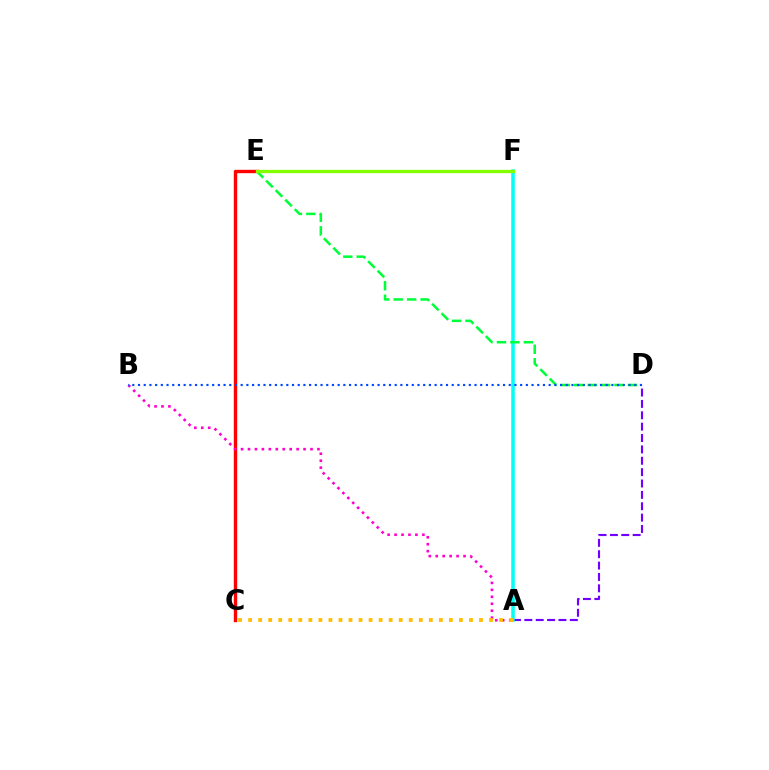{('C', 'E'): [{'color': '#ff0000', 'line_style': 'solid', 'thickness': 2.43}], ('A', 'D'): [{'color': '#7200ff', 'line_style': 'dashed', 'thickness': 1.54}], ('A', 'B'): [{'color': '#ff00cf', 'line_style': 'dotted', 'thickness': 1.89}], ('A', 'F'): [{'color': '#00fff6', 'line_style': 'solid', 'thickness': 2.53}], ('D', 'E'): [{'color': '#00ff39', 'line_style': 'dashed', 'thickness': 1.83}], ('E', 'F'): [{'color': '#84ff00', 'line_style': 'solid', 'thickness': 2.36}], ('A', 'C'): [{'color': '#ffbd00', 'line_style': 'dotted', 'thickness': 2.73}], ('B', 'D'): [{'color': '#004bff', 'line_style': 'dotted', 'thickness': 1.55}]}